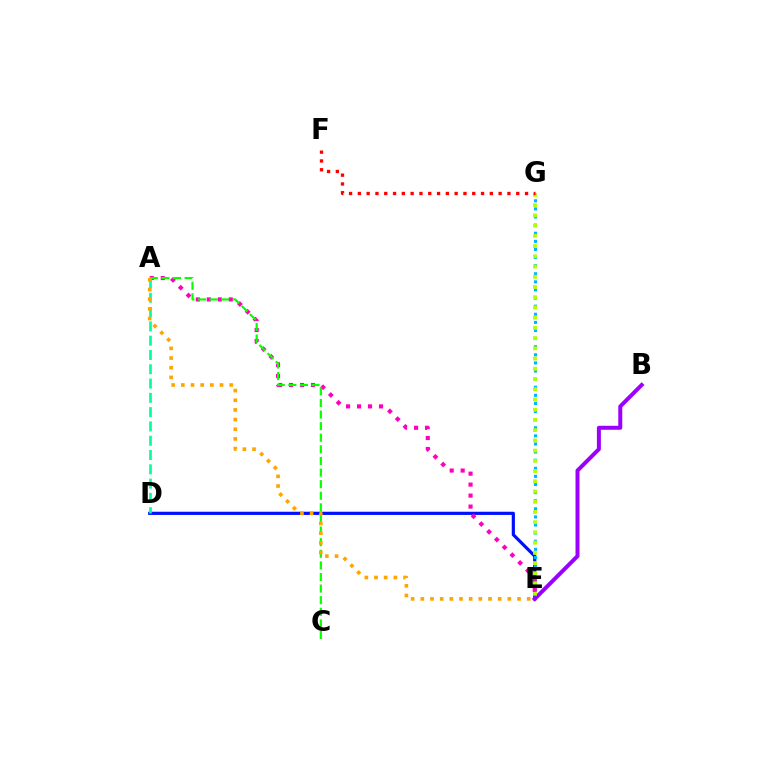{('D', 'E'): [{'color': '#0010ff', 'line_style': 'solid', 'thickness': 2.29}], ('E', 'G'): [{'color': '#00b5ff', 'line_style': 'dotted', 'thickness': 2.2}, {'color': '#b3ff00', 'line_style': 'dotted', 'thickness': 2.78}], ('A', 'E'): [{'color': '#ff00bd', 'line_style': 'dotted', 'thickness': 2.98}, {'color': '#ffa500', 'line_style': 'dotted', 'thickness': 2.63}], ('B', 'E'): [{'color': '#9b00ff', 'line_style': 'solid', 'thickness': 2.87}], ('F', 'G'): [{'color': '#ff0000', 'line_style': 'dotted', 'thickness': 2.39}], ('A', 'D'): [{'color': '#00ff9d', 'line_style': 'dashed', 'thickness': 1.94}], ('A', 'C'): [{'color': '#08ff00', 'line_style': 'dashed', 'thickness': 1.58}]}